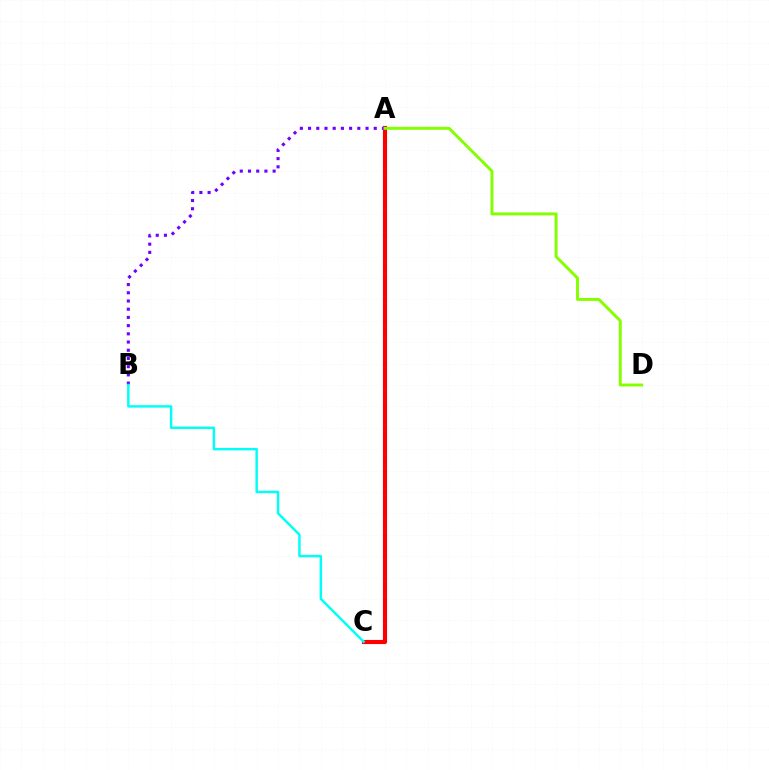{('A', 'C'): [{'color': '#ff0000', 'line_style': 'solid', 'thickness': 2.96}], ('A', 'B'): [{'color': '#7200ff', 'line_style': 'dotted', 'thickness': 2.23}], ('B', 'C'): [{'color': '#00fff6', 'line_style': 'solid', 'thickness': 1.77}], ('A', 'D'): [{'color': '#84ff00', 'line_style': 'solid', 'thickness': 2.12}]}